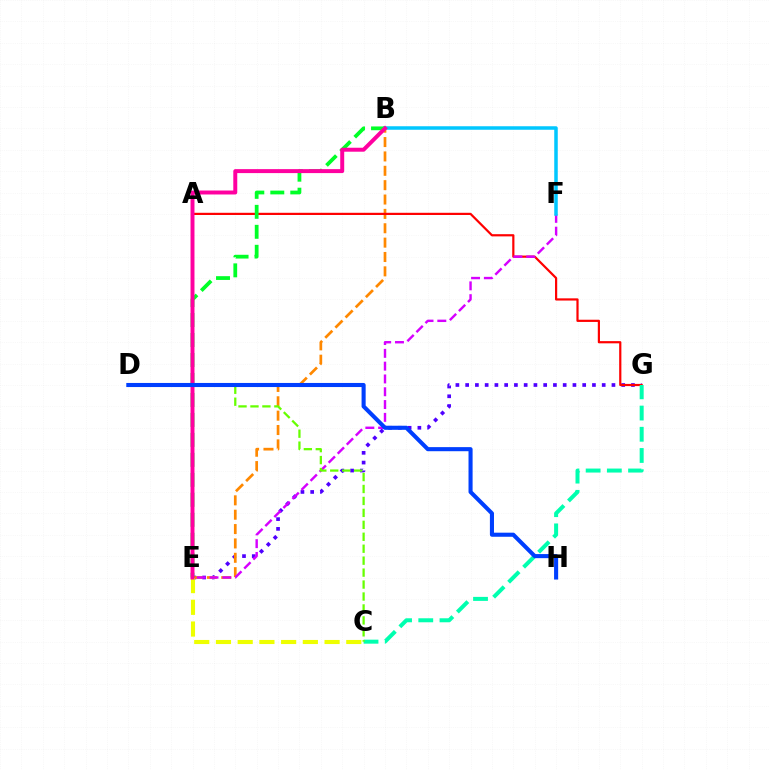{('E', 'G'): [{'color': '#4f00ff', 'line_style': 'dotted', 'thickness': 2.65}], ('B', 'E'): [{'color': '#ff8800', 'line_style': 'dashed', 'thickness': 1.95}, {'color': '#00ff27', 'line_style': 'dashed', 'thickness': 2.71}, {'color': '#ff00a0', 'line_style': 'solid', 'thickness': 2.85}], ('A', 'G'): [{'color': '#ff0000', 'line_style': 'solid', 'thickness': 1.59}], ('E', 'F'): [{'color': '#d600ff', 'line_style': 'dashed', 'thickness': 1.74}], ('C', 'E'): [{'color': '#eeff00', 'line_style': 'dashed', 'thickness': 2.95}], ('B', 'F'): [{'color': '#00c7ff', 'line_style': 'solid', 'thickness': 2.53}], ('C', 'G'): [{'color': '#00ffaf', 'line_style': 'dashed', 'thickness': 2.88}], ('C', 'D'): [{'color': '#66ff00', 'line_style': 'dashed', 'thickness': 1.62}], ('D', 'H'): [{'color': '#003fff', 'line_style': 'solid', 'thickness': 2.94}]}